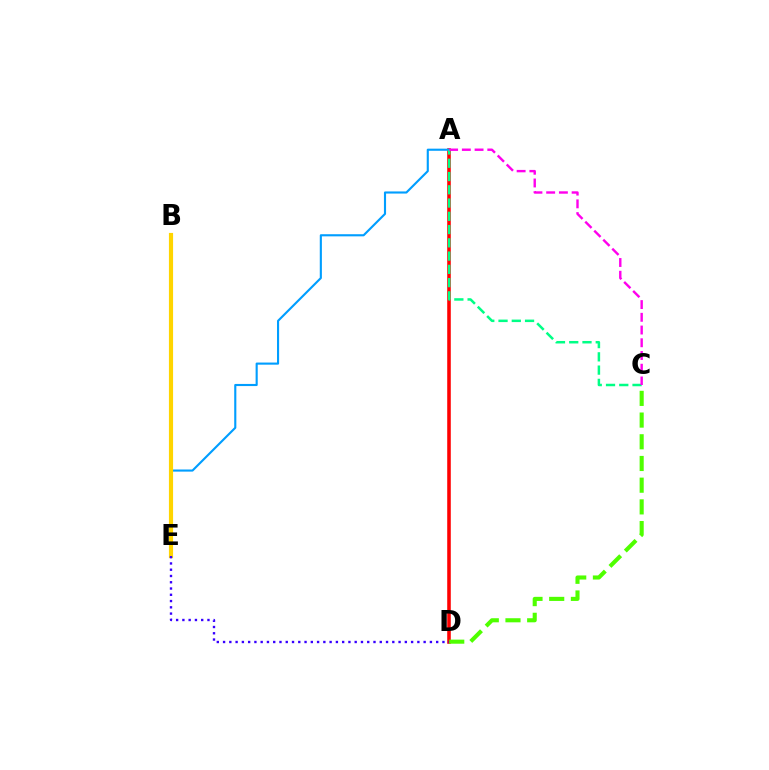{('A', 'D'): [{'color': '#ff0000', 'line_style': 'solid', 'thickness': 2.56}], ('A', 'E'): [{'color': '#009eff', 'line_style': 'solid', 'thickness': 1.53}], ('A', 'C'): [{'color': '#00ff86', 'line_style': 'dashed', 'thickness': 1.8}, {'color': '#ff00ed', 'line_style': 'dashed', 'thickness': 1.73}], ('C', 'D'): [{'color': '#4fff00', 'line_style': 'dashed', 'thickness': 2.95}], ('B', 'E'): [{'color': '#ffd500', 'line_style': 'solid', 'thickness': 2.99}], ('D', 'E'): [{'color': '#3700ff', 'line_style': 'dotted', 'thickness': 1.7}]}